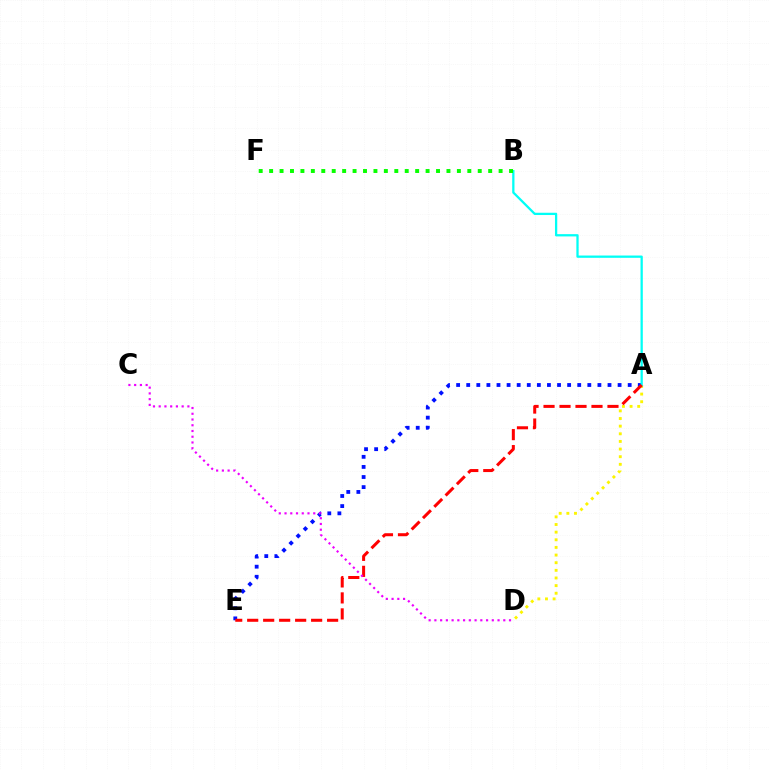{('A', 'E'): [{'color': '#0010ff', 'line_style': 'dotted', 'thickness': 2.74}, {'color': '#ff0000', 'line_style': 'dashed', 'thickness': 2.17}], ('A', 'D'): [{'color': '#fcf500', 'line_style': 'dotted', 'thickness': 2.08}], ('A', 'B'): [{'color': '#00fff6', 'line_style': 'solid', 'thickness': 1.64}], ('B', 'F'): [{'color': '#08ff00', 'line_style': 'dotted', 'thickness': 2.83}], ('C', 'D'): [{'color': '#ee00ff', 'line_style': 'dotted', 'thickness': 1.56}]}